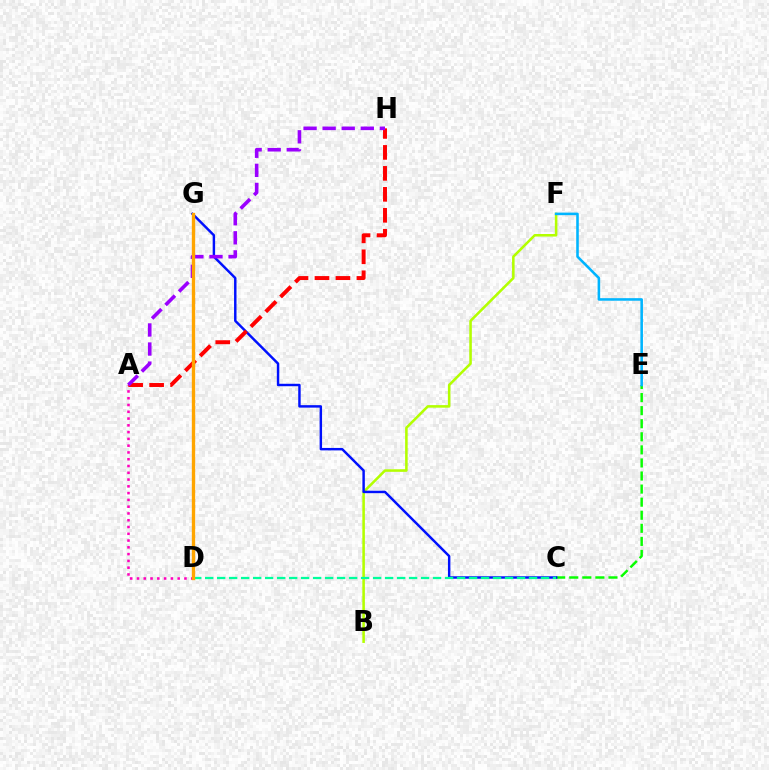{('A', 'D'): [{'color': '#ff00bd', 'line_style': 'dotted', 'thickness': 1.84}], ('B', 'F'): [{'color': '#b3ff00', 'line_style': 'solid', 'thickness': 1.84}], ('C', 'E'): [{'color': '#08ff00', 'line_style': 'dashed', 'thickness': 1.78}], ('C', 'G'): [{'color': '#0010ff', 'line_style': 'solid', 'thickness': 1.76}], ('A', 'H'): [{'color': '#ff0000', 'line_style': 'dashed', 'thickness': 2.85}, {'color': '#9b00ff', 'line_style': 'dashed', 'thickness': 2.59}], ('C', 'D'): [{'color': '#00ff9d', 'line_style': 'dashed', 'thickness': 1.63}], ('E', 'F'): [{'color': '#00b5ff', 'line_style': 'solid', 'thickness': 1.85}], ('D', 'G'): [{'color': '#ffa500', 'line_style': 'solid', 'thickness': 2.41}]}